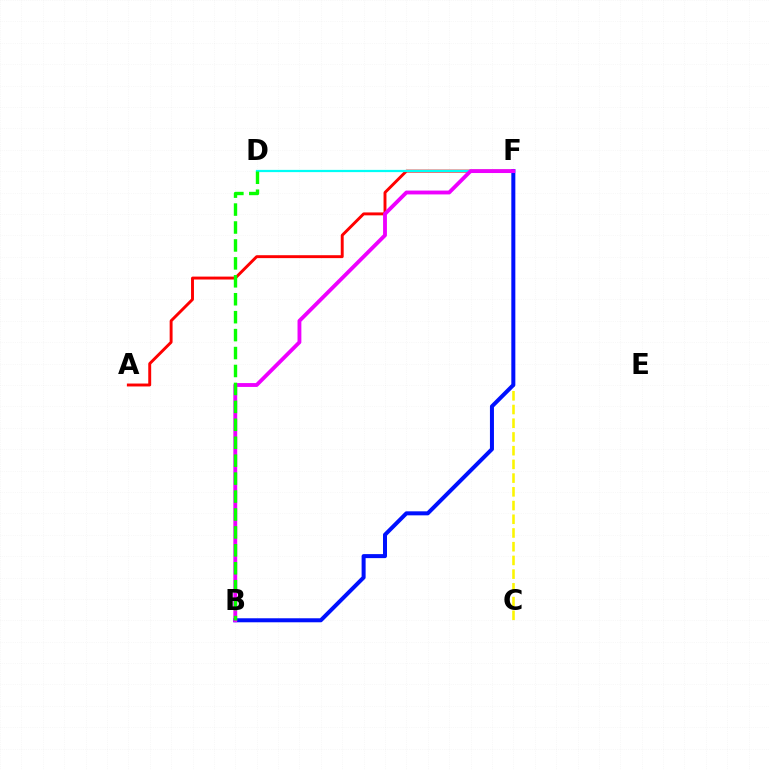{('A', 'F'): [{'color': '#ff0000', 'line_style': 'solid', 'thickness': 2.1}], ('C', 'F'): [{'color': '#fcf500', 'line_style': 'dashed', 'thickness': 1.86}], ('D', 'F'): [{'color': '#00fff6', 'line_style': 'solid', 'thickness': 1.61}], ('B', 'F'): [{'color': '#0010ff', 'line_style': 'solid', 'thickness': 2.89}, {'color': '#ee00ff', 'line_style': 'solid', 'thickness': 2.77}], ('B', 'D'): [{'color': '#08ff00', 'line_style': 'dashed', 'thickness': 2.44}]}